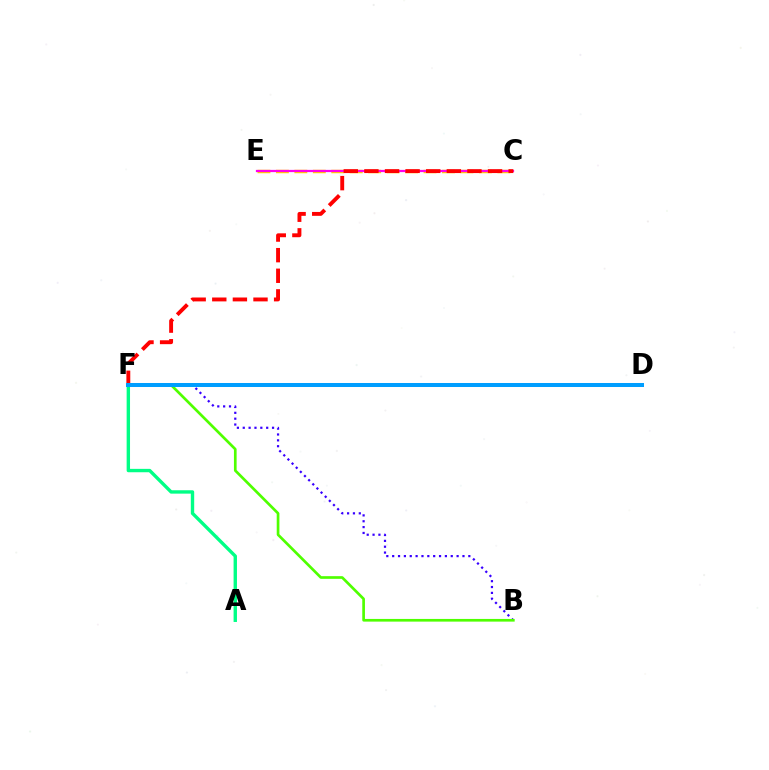{('C', 'E'): [{'color': '#ffd500', 'line_style': 'dashed', 'thickness': 2.51}, {'color': '#ff00ed', 'line_style': 'solid', 'thickness': 1.61}], ('B', 'F'): [{'color': '#3700ff', 'line_style': 'dotted', 'thickness': 1.59}, {'color': '#4fff00', 'line_style': 'solid', 'thickness': 1.93}], ('A', 'F'): [{'color': '#00ff86', 'line_style': 'solid', 'thickness': 2.44}], ('C', 'F'): [{'color': '#ff0000', 'line_style': 'dashed', 'thickness': 2.8}], ('D', 'F'): [{'color': '#009eff', 'line_style': 'solid', 'thickness': 2.89}]}